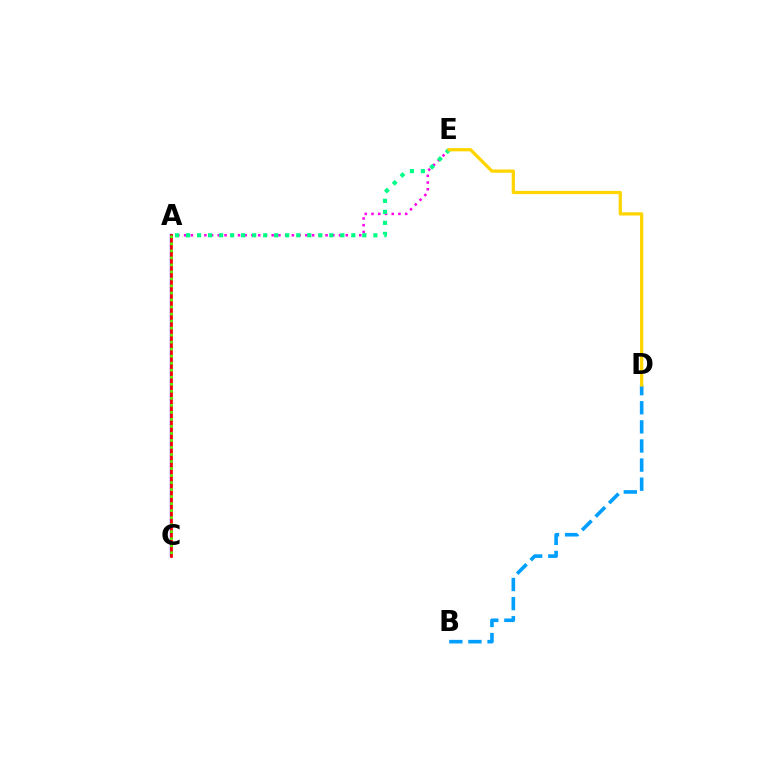{('A', 'C'): [{'color': '#3700ff', 'line_style': 'solid', 'thickness': 1.67}, {'color': '#ff0000', 'line_style': 'solid', 'thickness': 1.92}, {'color': '#4fff00', 'line_style': 'dotted', 'thickness': 1.91}], ('A', 'E'): [{'color': '#ff00ed', 'line_style': 'dotted', 'thickness': 1.83}, {'color': '#00ff86', 'line_style': 'dotted', 'thickness': 2.99}], ('B', 'D'): [{'color': '#009eff', 'line_style': 'dashed', 'thickness': 2.6}], ('D', 'E'): [{'color': '#ffd500', 'line_style': 'solid', 'thickness': 2.34}]}